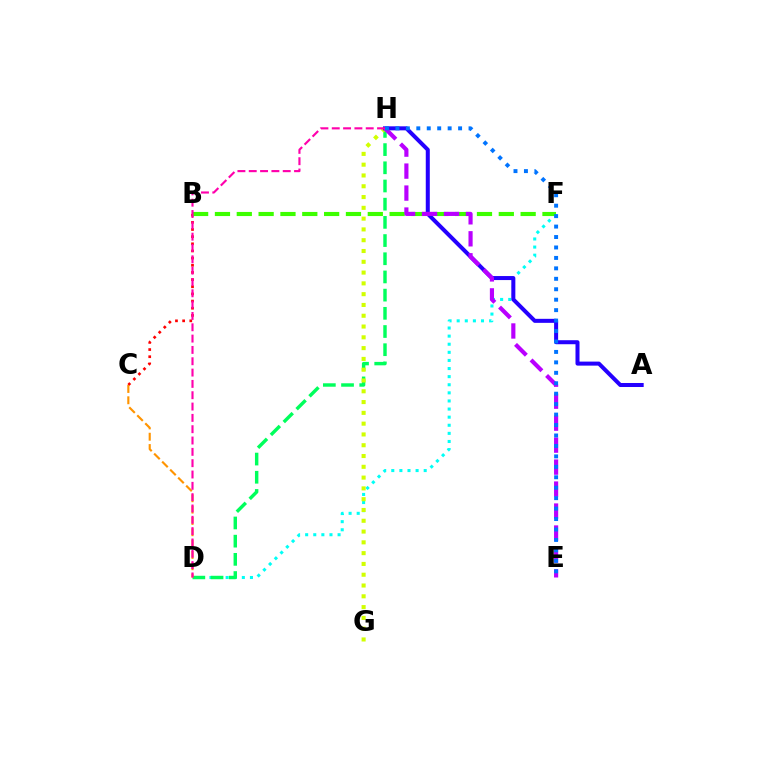{('D', 'F'): [{'color': '#00fff6', 'line_style': 'dotted', 'thickness': 2.2}], ('B', 'C'): [{'color': '#ff0000', 'line_style': 'dotted', 'thickness': 1.94}], ('D', 'H'): [{'color': '#00ff5c', 'line_style': 'dashed', 'thickness': 2.47}, {'color': '#ff00ac', 'line_style': 'dashed', 'thickness': 1.54}], ('B', 'F'): [{'color': '#3dff00', 'line_style': 'dashed', 'thickness': 2.97}], ('C', 'D'): [{'color': '#ff9400', 'line_style': 'dashed', 'thickness': 1.54}], ('G', 'H'): [{'color': '#d1ff00', 'line_style': 'dotted', 'thickness': 2.93}], ('A', 'H'): [{'color': '#2500ff', 'line_style': 'solid', 'thickness': 2.89}], ('E', 'H'): [{'color': '#b900ff', 'line_style': 'dashed', 'thickness': 2.99}, {'color': '#0074ff', 'line_style': 'dotted', 'thickness': 2.84}]}